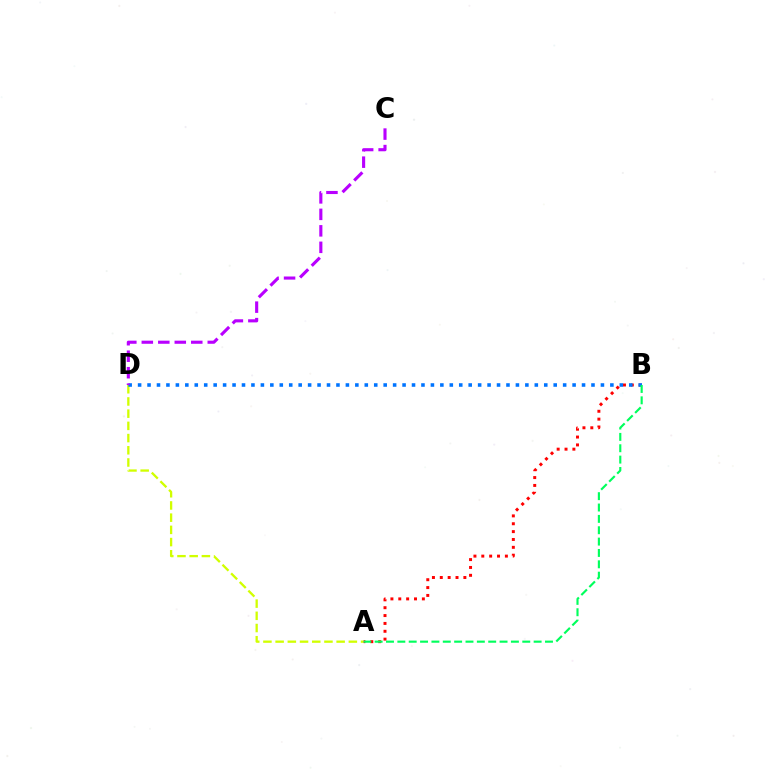{('A', 'D'): [{'color': '#d1ff00', 'line_style': 'dashed', 'thickness': 1.66}], ('A', 'B'): [{'color': '#ff0000', 'line_style': 'dotted', 'thickness': 2.14}, {'color': '#00ff5c', 'line_style': 'dashed', 'thickness': 1.54}], ('B', 'D'): [{'color': '#0074ff', 'line_style': 'dotted', 'thickness': 2.57}], ('C', 'D'): [{'color': '#b900ff', 'line_style': 'dashed', 'thickness': 2.24}]}